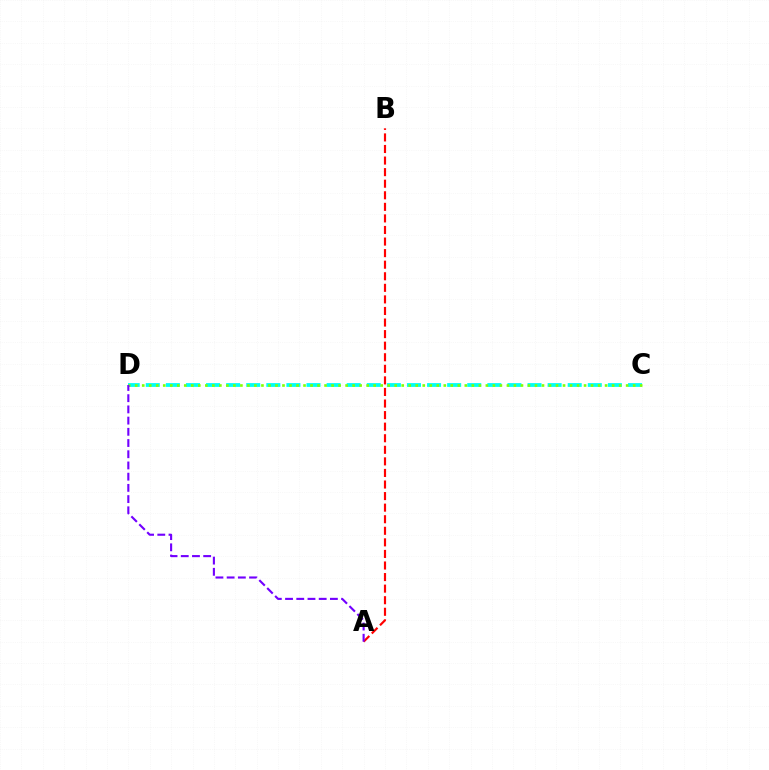{('A', 'B'): [{'color': '#ff0000', 'line_style': 'dashed', 'thickness': 1.57}], ('C', 'D'): [{'color': '#00fff6', 'line_style': 'dashed', 'thickness': 2.73}, {'color': '#84ff00', 'line_style': 'dotted', 'thickness': 1.91}], ('A', 'D'): [{'color': '#7200ff', 'line_style': 'dashed', 'thickness': 1.52}]}